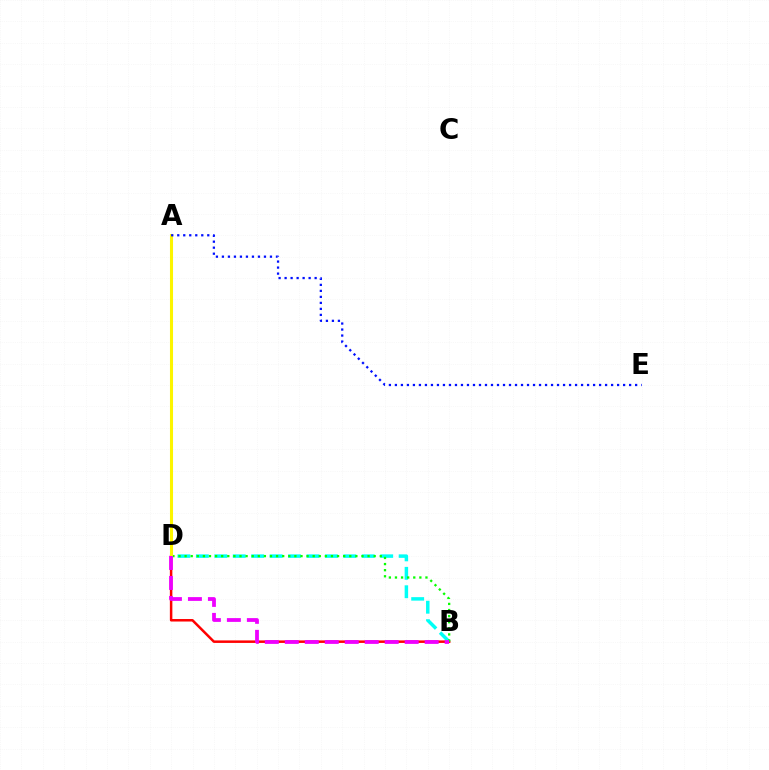{('B', 'D'): [{'color': '#ff0000', 'line_style': 'solid', 'thickness': 1.8}, {'color': '#00fff6', 'line_style': 'dashed', 'thickness': 2.5}, {'color': '#08ff00', 'line_style': 'dotted', 'thickness': 1.66}, {'color': '#ee00ff', 'line_style': 'dashed', 'thickness': 2.71}], ('A', 'D'): [{'color': '#fcf500', 'line_style': 'solid', 'thickness': 2.21}], ('A', 'E'): [{'color': '#0010ff', 'line_style': 'dotted', 'thickness': 1.63}]}